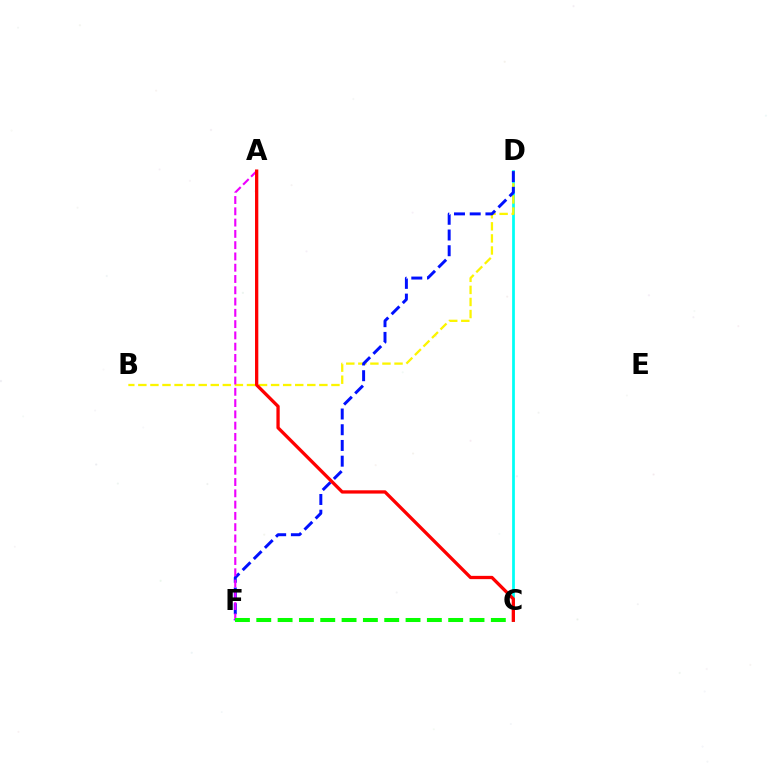{('C', 'D'): [{'color': '#00fff6', 'line_style': 'solid', 'thickness': 1.98}], ('B', 'D'): [{'color': '#fcf500', 'line_style': 'dashed', 'thickness': 1.64}], ('D', 'F'): [{'color': '#0010ff', 'line_style': 'dashed', 'thickness': 2.14}], ('A', 'F'): [{'color': '#ee00ff', 'line_style': 'dashed', 'thickness': 1.53}], ('C', 'F'): [{'color': '#08ff00', 'line_style': 'dashed', 'thickness': 2.9}], ('A', 'C'): [{'color': '#ff0000', 'line_style': 'solid', 'thickness': 2.37}]}